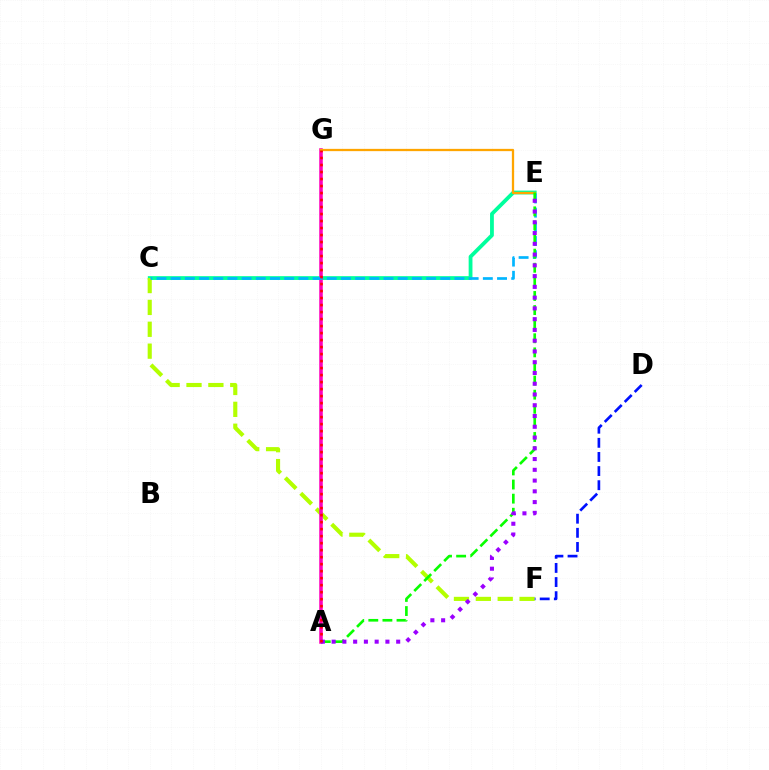{('C', 'E'): [{'color': '#00ff9d', 'line_style': 'solid', 'thickness': 2.74}, {'color': '#00b5ff', 'line_style': 'dashed', 'thickness': 1.93}], ('C', 'F'): [{'color': '#b3ff00', 'line_style': 'dashed', 'thickness': 2.97}], ('A', 'G'): [{'color': '#ff00bd', 'line_style': 'solid', 'thickness': 2.56}, {'color': '#ff0000', 'line_style': 'dotted', 'thickness': 1.9}], ('D', 'F'): [{'color': '#0010ff', 'line_style': 'dashed', 'thickness': 1.92}], ('E', 'G'): [{'color': '#ffa500', 'line_style': 'solid', 'thickness': 1.64}], ('A', 'E'): [{'color': '#08ff00', 'line_style': 'dashed', 'thickness': 1.92}, {'color': '#9b00ff', 'line_style': 'dotted', 'thickness': 2.92}]}